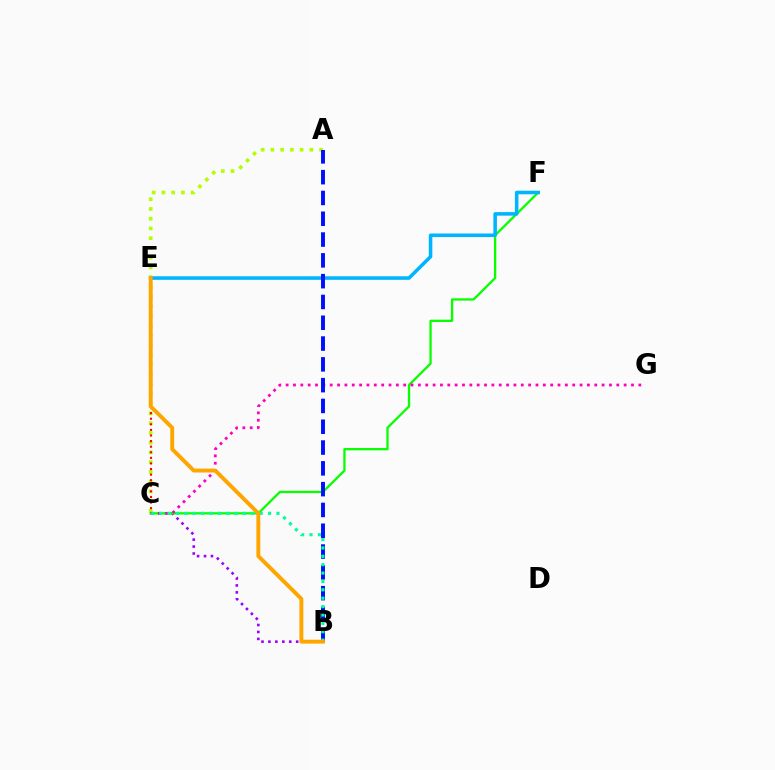{('B', 'C'): [{'color': '#9b00ff', 'line_style': 'dotted', 'thickness': 1.88}, {'color': '#00ff9d', 'line_style': 'dotted', 'thickness': 2.28}], ('C', 'F'): [{'color': '#08ff00', 'line_style': 'solid', 'thickness': 1.65}], ('A', 'C'): [{'color': '#b3ff00', 'line_style': 'dotted', 'thickness': 2.65}], ('C', 'G'): [{'color': '#ff00bd', 'line_style': 'dotted', 'thickness': 2.0}], ('E', 'F'): [{'color': '#00b5ff', 'line_style': 'solid', 'thickness': 2.56}], ('A', 'B'): [{'color': '#0010ff', 'line_style': 'dashed', 'thickness': 2.83}], ('C', 'E'): [{'color': '#ff0000', 'line_style': 'dotted', 'thickness': 1.52}], ('B', 'E'): [{'color': '#ffa500', 'line_style': 'solid', 'thickness': 2.81}]}